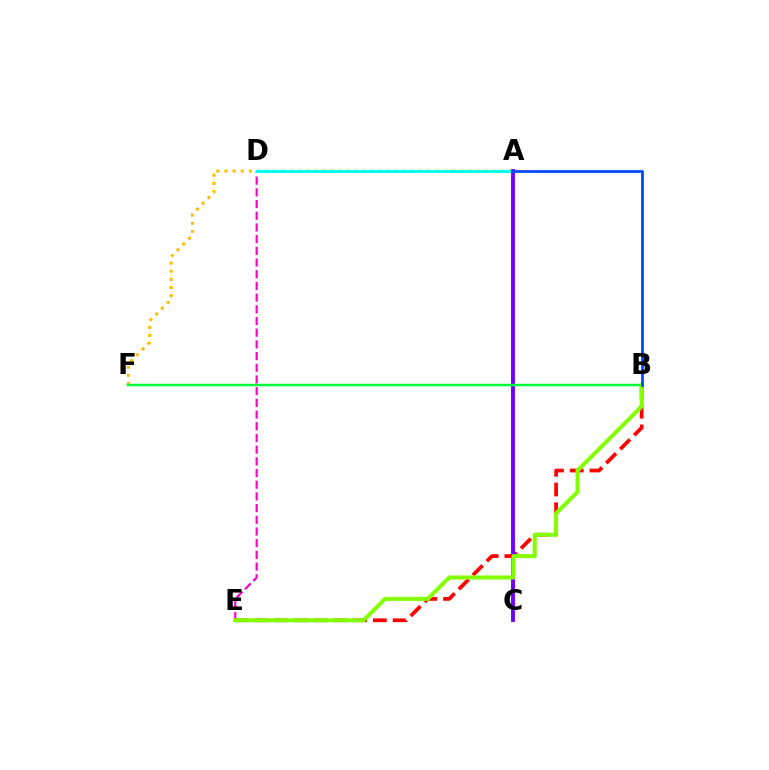{('D', 'E'): [{'color': '#ff00cf', 'line_style': 'dashed', 'thickness': 1.59}], ('A', 'F'): [{'color': '#ffbd00', 'line_style': 'dotted', 'thickness': 2.21}], ('A', 'D'): [{'color': '#00fff6', 'line_style': 'solid', 'thickness': 2.09}], ('B', 'E'): [{'color': '#ff0000', 'line_style': 'dashed', 'thickness': 2.68}, {'color': '#84ff00', 'line_style': 'solid', 'thickness': 2.92}], ('A', 'C'): [{'color': '#7200ff', 'line_style': 'solid', 'thickness': 2.82}], ('B', 'F'): [{'color': '#00ff39', 'line_style': 'solid', 'thickness': 1.77}], ('A', 'B'): [{'color': '#004bff', 'line_style': 'solid', 'thickness': 2.03}]}